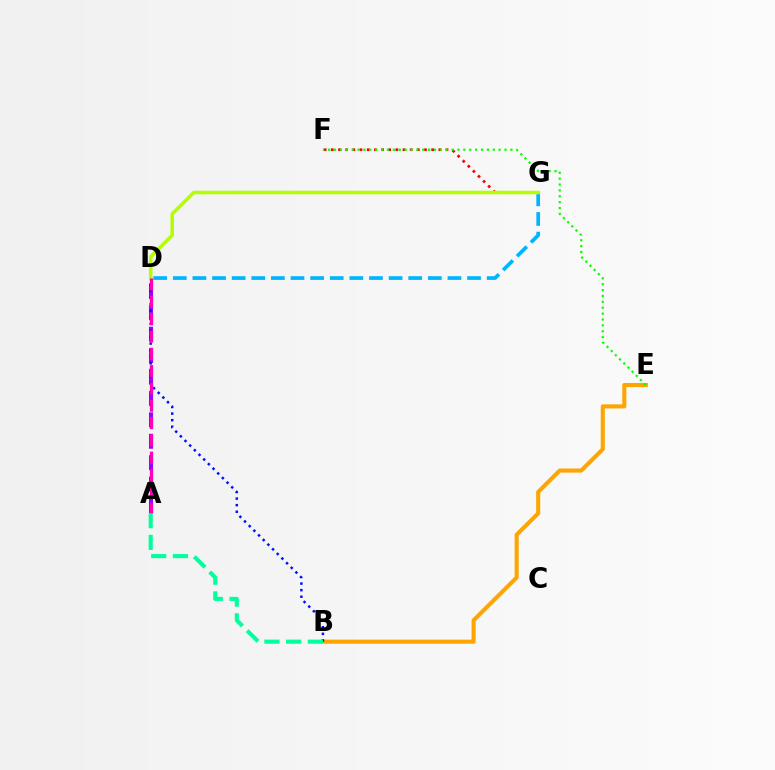{('D', 'G'): [{'color': '#00b5ff', 'line_style': 'dashed', 'thickness': 2.67}, {'color': '#b3ff00', 'line_style': 'solid', 'thickness': 2.54}], ('A', 'D'): [{'color': '#9b00ff', 'line_style': 'dashed', 'thickness': 2.91}, {'color': '#ff00bd', 'line_style': 'dashed', 'thickness': 2.35}], ('B', 'E'): [{'color': '#ffa500', 'line_style': 'solid', 'thickness': 2.94}], ('B', 'D'): [{'color': '#0010ff', 'line_style': 'dotted', 'thickness': 1.79}], ('F', 'G'): [{'color': '#ff0000', 'line_style': 'dotted', 'thickness': 1.95}], ('E', 'F'): [{'color': '#08ff00', 'line_style': 'dotted', 'thickness': 1.6}], ('A', 'B'): [{'color': '#00ff9d', 'line_style': 'dashed', 'thickness': 2.95}]}